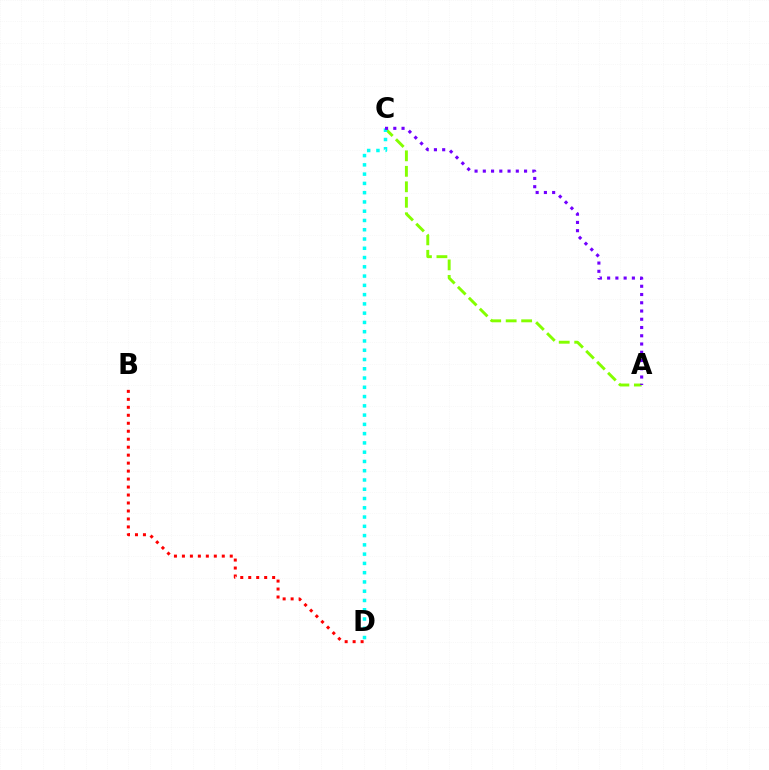{('A', 'C'): [{'color': '#84ff00', 'line_style': 'dashed', 'thickness': 2.1}, {'color': '#7200ff', 'line_style': 'dotted', 'thickness': 2.24}], ('C', 'D'): [{'color': '#00fff6', 'line_style': 'dotted', 'thickness': 2.52}], ('B', 'D'): [{'color': '#ff0000', 'line_style': 'dotted', 'thickness': 2.17}]}